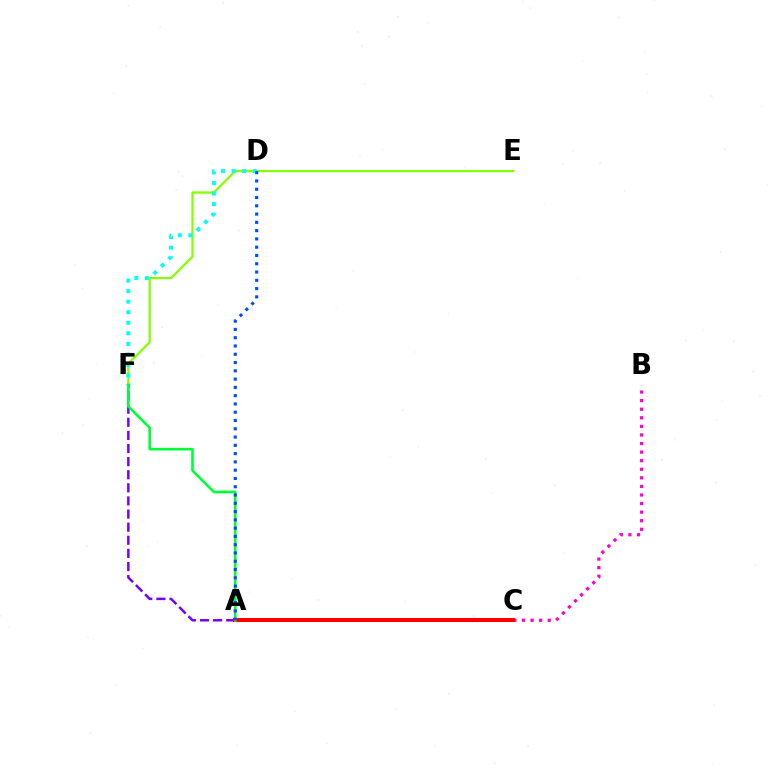{('B', 'C'): [{'color': '#ff00cf', 'line_style': 'dotted', 'thickness': 2.33}], ('E', 'F'): [{'color': '#84ff00', 'line_style': 'solid', 'thickness': 1.61}], ('A', 'F'): [{'color': '#7200ff', 'line_style': 'dashed', 'thickness': 1.78}, {'color': '#00ff39', 'line_style': 'solid', 'thickness': 1.9}], ('A', 'C'): [{'color': '#ffbd00', 'line_style': 'dotted', 'thickness': 1.69}, {'color': '#ff0000', 'line_style': 'solid', 'thickness': 2.92}], ('D', 'F'): [{'color': '#00fff6', 'line_style': 'dotted', 'thickness': 2.86}], ('A', 'D'): [{'color': '#004bff', 'line_style': 'dotted', 'thickness': 2.25}]}